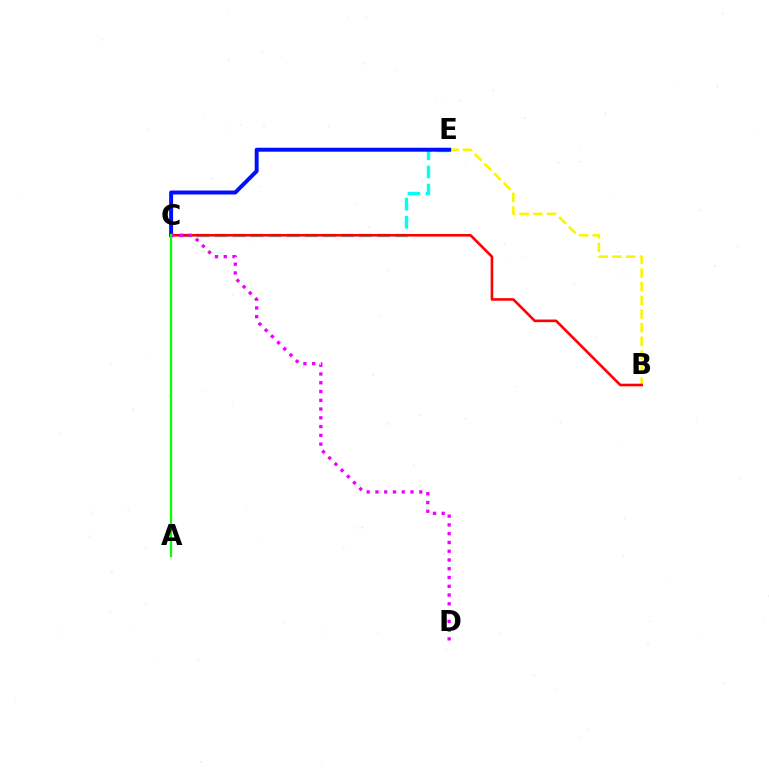{('C', 'E'): [{'color': '#00fff6', 'line_style': 'dashed', 'thickness': 2.46}, {'color': '#0010ff', 'line_style': 'solid', 'thickness': 2.85}], ('B', 'E'): [{'color': '#fcf500', 'line_style': 'dashed', 'thickness': 1.86}], ('B', 'C'): [{'color': '#ff0000', 'line_style': 'solid', 'thickness': 1.88}], ('C', 'D'): [{'color': '#ee00ff', 'line_style': 'dotted', 'thickness': 2.38}], ('A', 'C'): [{'color': '#08ff00', 'line_style': 'solid', 'thickness': 1.63}]}